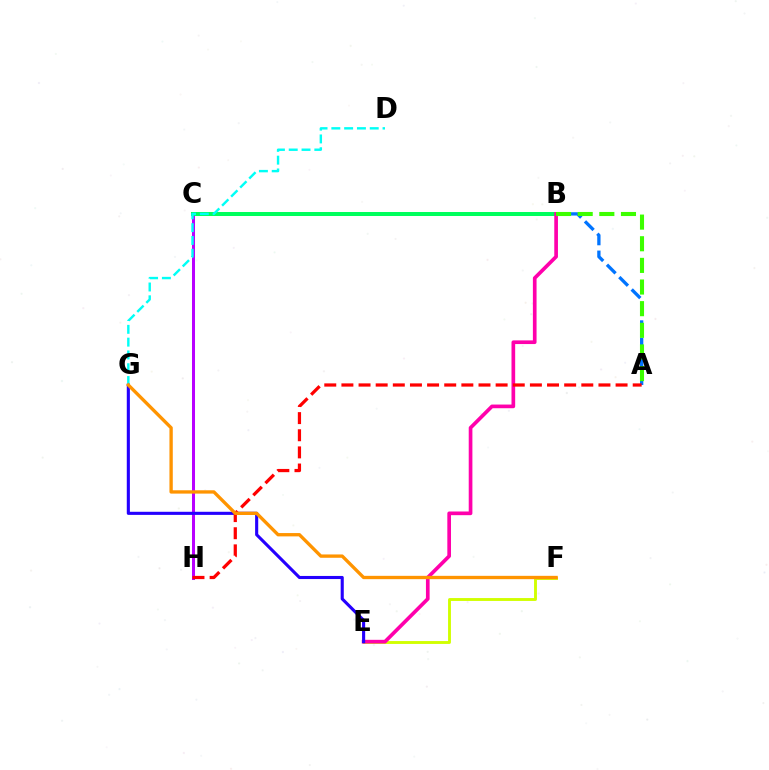{('C', 'H'): [{'color': '#b900ff', 'line_style': 'solid', 'thickness': 2.17}], ('B', 'C'): [{'color': '#00ff5c', 'line_style': 'solid', 'thickness': 2.89}], ('E', 'F'): [{'color': '#d1ff00', 'line_style': 'solid', 'thickness': 2.08}], ('A', 'B'): [{'color': '#0074ff', 'line_style': 'dashed', 'thickness': 2.38}, {'color': '#3dff00', 'line_style': 'dashed', 'thickness': 2.94}], ('B', 'E'): [{'color': '#ff00ac', 'line_style': 'solid', 'thickness': 2.65}], ('E', 'G'): [{'color': '#2500ff', 'line_style': 'solid', 'thickness': 2.23}], ('D', 'G'): [{'color': '#00fff6', 'line_style': 'dashed', 'thickness': 1.74}], ('A', 'H'): [{'color': '#ff0000', 'line_style': 'dashed', 'thickness': 2.33}], ('F', 'G'): [{'color': '#ff9400', 'line_style': 'solid', 'thickness': 2.4}]}